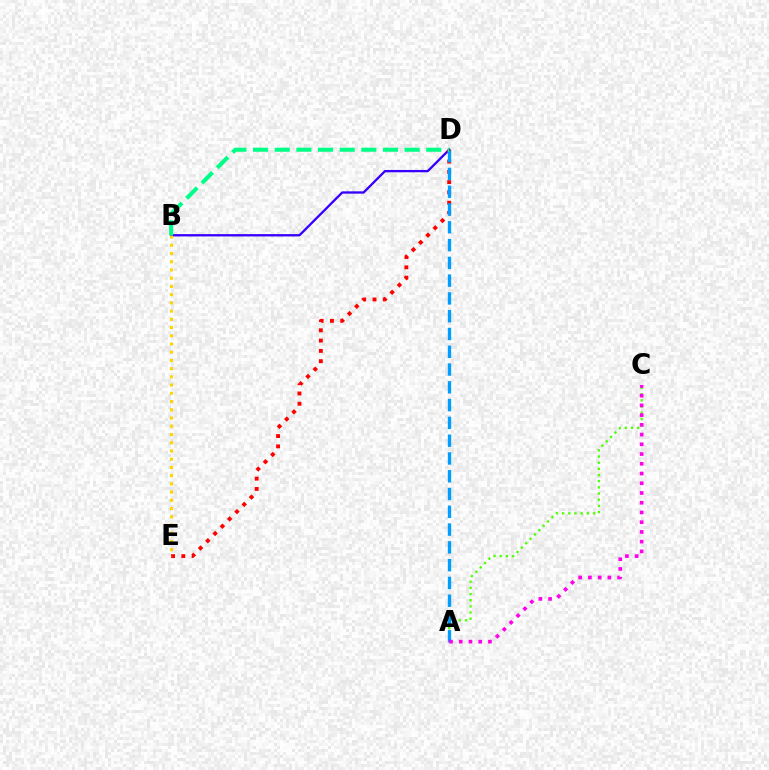{('A', 'C'): [{'color': '#4fff00', 'line_style': 'dotted', 'thickness': 1.68}, {'color': '#ff00ed', 'line_style': 'dotted', 'thickness': 2.64}], ('B', 'D'): [{'color': '#3700ff', 'line_style': 'solid', 'thickness': 1.67}, {'color': '#00ff86', 'line_style': 'dashed', 'thickness': 2.94}], ('D', 'E'): [{'color': '#ff0000', 'line_style': 'dotted', 'thickness': 2.8}], ('A', 'D'): [{'color': '#009eff', 'line_style': 'dashed', 'thickness': 2.42}], ('B', 'E'): [{'color': '#ffd500', 'line_style': 'dotted', 'thickness': 2.24}]}